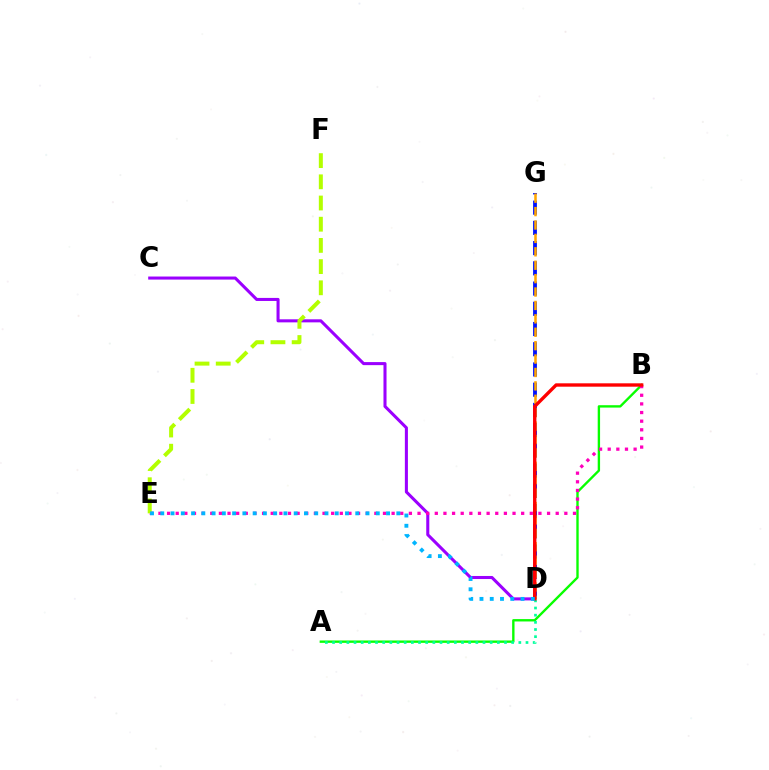{('C', 'D'): [{'color': '#9b00ff', 'line_style': 'solid', 'thickness': 2.2}], ('A', 'B'): [{'color': '#08ff00', 'line_style': 'solid', 'thickness': 1.71}], ('B', 'E'): [{'color': '#ff00bd', 'line_style': 'dotted', 'thickness': 2.35}], ('D', 'G'): [{'color': '#0010ff', 'line_style': 'dashed', 'thickness': 2.75}, {'color': '#ffa500', 'line_style': 'dashed', 'thickness': 1.82}], ('A', 'D'): [{'color': '#00ff9d', 'line_style': 'dotted', 'thickness': 1.95}], ('B', 'D'): [{'color': '#ff0000', 'line_style': 'solid', 'thickness': 2.43}], ('E', 'F'): [{'color': '#b3ff00', 'line_style': 'dashed', 'thickness': 2.88}], ('D', 'E'): [{'color': '#00b5ff', 'line_style': 'dotted', 'thickness': 2.79}]}